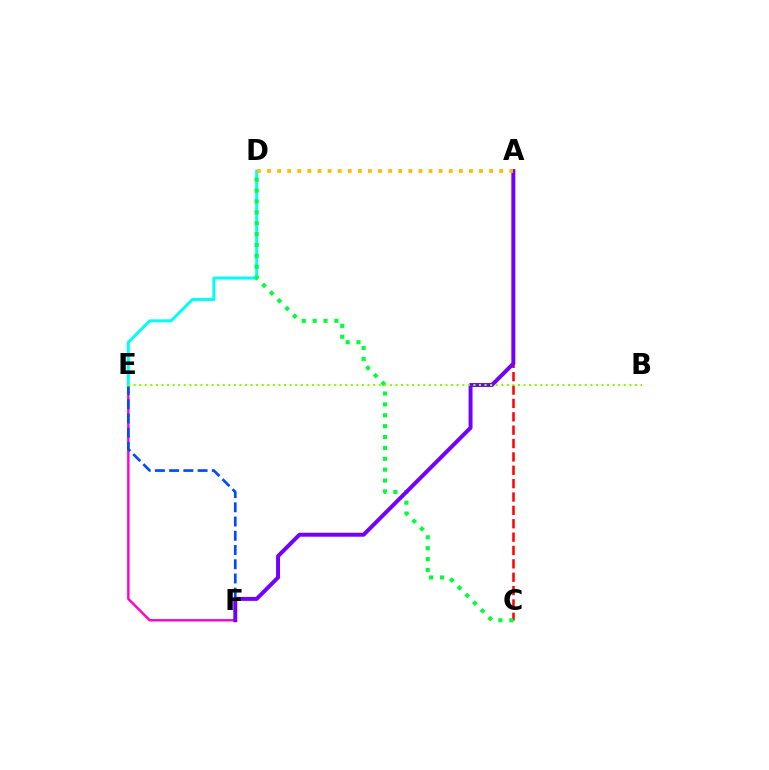{('A', 'C'): [{'color': '#ff0000', 'line_style': 'dashed', 'thickness': 1.82}], ('E', 'F'): [{'color': '#ff00cf', 'line_style': 'solid', 'thickness': 1.75}, {'color': '#004bff', 'line_style': 'dashed', 'thickness': 1.93}], ('D', 'E'): [{'color': '#00fff6', 'line_style': 'solid', 'thickness': 2.14}], ('C', 'D'): [{'color': '#00ff39', 'line_style': 'dotted', 'thickness': 2.96}], ('A', 'F'): [{'color': '#7200ff', 'line_style': 'solid', 'thickness': 2.85}], ('B', 'E'): [{'color': '#84ff00', 'line_style': 'dotted', 'thickness': 1.51}], ('A', 'D'): [{'color': '#ffbd00', 'line_style': 'dotted', 'thickness': 2.74}]}